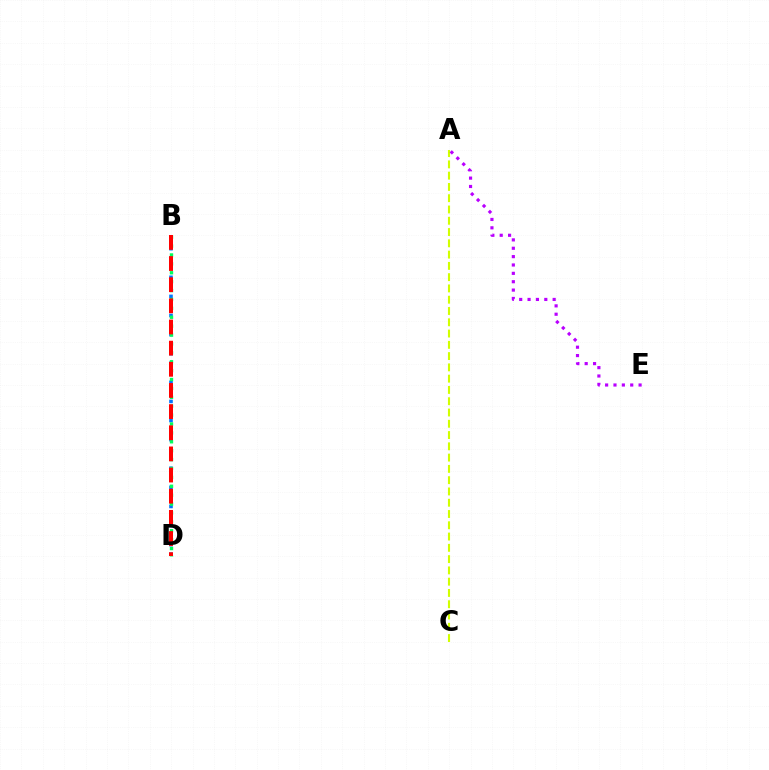{('A', 'C'): [{'color': '#d1ff00', 'line_style': 'dashed', 'thickness': 1.53}], ('A', 'E'): [{'color': '#b900ff', 'line_style': 'dotted', 'thickness': 2.27}], ('B', 'D'): [{'color': '#0074ff', 'line_style': 'dotted', 'thickness': 2.59}, {'color': '#00ff5c', 'line_style': 'dotted', 'thickness': 2.42}, {'color': '#ff0000', 'line_style': 'dashed', 'thickness': 2.87}]}